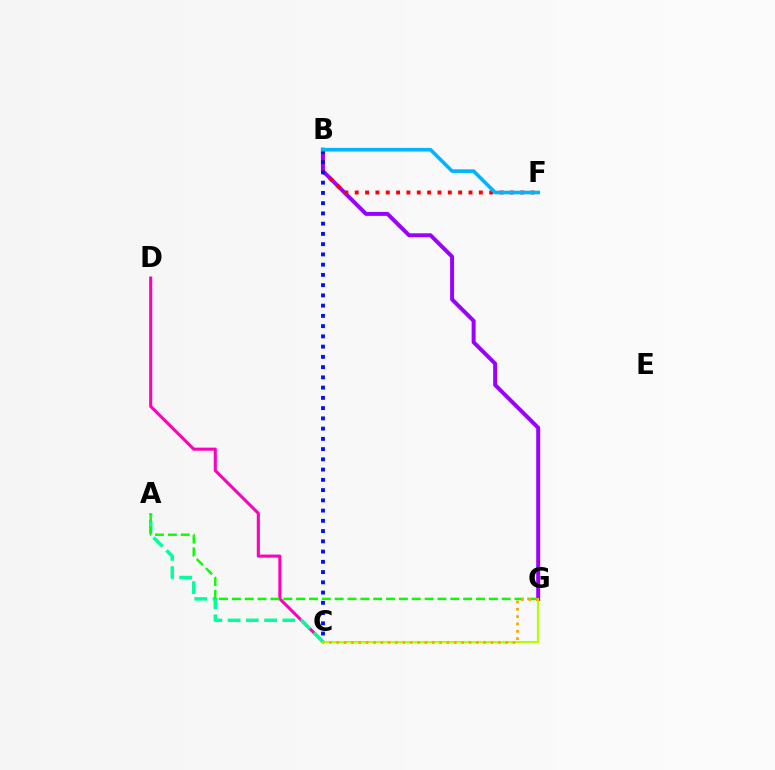{('C', 'D'): [{'color': '#ff00bd', 'line_style': 'solid', 'thickness': 2.22}], ('A', 'C'): [{'color': '#00ff9d', 'line_style': 'dashed', 'thickness': 2.48}], ('A', 'G'): [{'color': '#08ff00', 'line_style': 'dashed', 'thickness': 1.75}], ('B', 'G'): [{'color': '#9b00ff', 'line_style': 'solid', 'thickness': 2.86}], ('C', 'G'): [{'color': '#b3ff00', 'line_style': 'solid', 'thickness': 1.54}, {'color': '#ffa500', 'line_style': 'dotted', 'thickness': 2.0}], ('B', 'F'): [{'color': '#ff0000', 'line_style': 'dotted', 'thickness': 2.81}, {'color': '#00b5ff', 'line_style': 'solid', 'thickness': 2.62}], ('B', 'C'): [{'color': '#0010ff', 'line_style': 'dotted', 'thickness': 2.78}]}